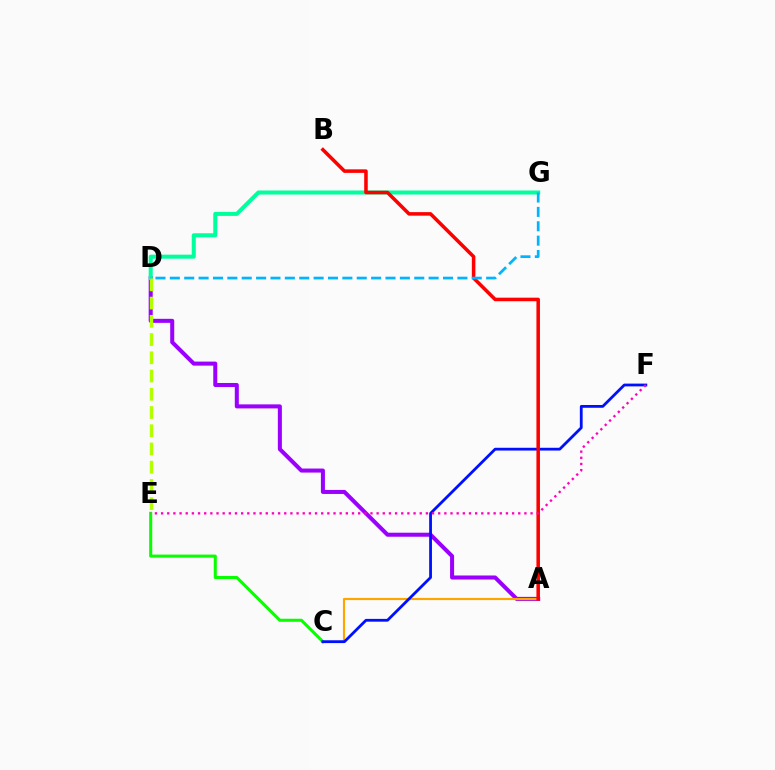{('A', 'D'): [{'color': '#9b00ff', 'line_style': 'solid', 'thickness': 2.9}], ('D', 'G'): [{'color': '#00ff9d', 'line_style': 'solid', 'thickness': 2.89}, {'color': '#00b5ff', 'line_style': 'dashed', 'thickness': 1.95}], ('D', 'E'): [{'color': '#b3ff00', 'line_style': 'dashed', 'thickness': 2.48}], ('A', 'C'): [{'color': '#ffa500', 'line_style': 'solid', 'thickness': 1.56}], ('C', 'E'): [{'color': '#08ff00', 'line_style': 'solid', 'thickness': 2.21}], ('C', 'F'): [{'color': '#0010ff', 'line_style': 'solid', 'thickness': 2.01}], ('A', 'B'): [{'color': '#ff0000', 'line_style': 'solid', 'thickness': 2.55}], ('E', 'F'): [{'color': '#ff00bd', 'line_style': 'dotted', 'thickness': 1.67}]}